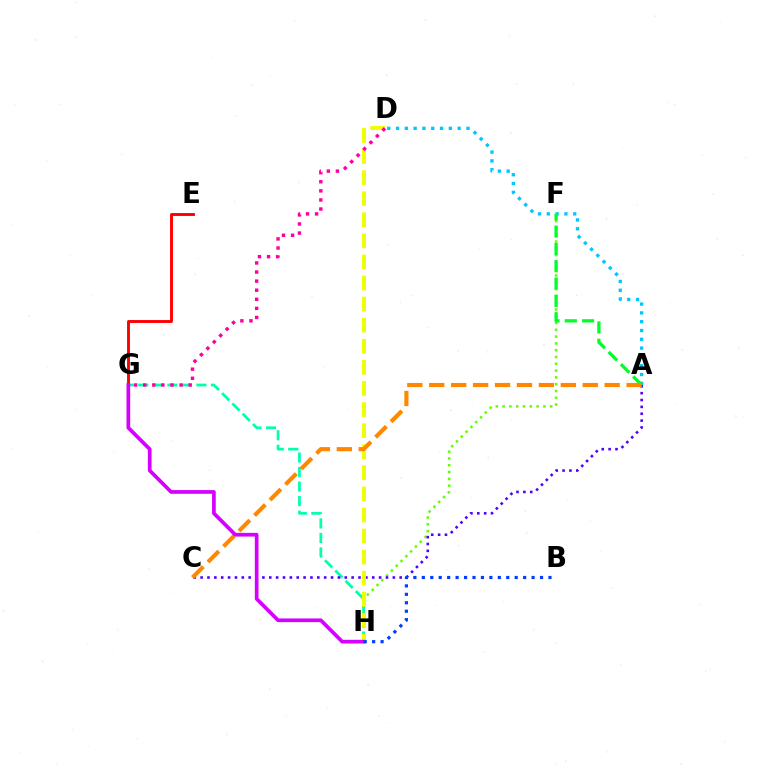{('F', 'H'): [{'color': '#66ff00', 'line_style': 'dotted', 'thickness': 1.85}], ('G', 'H'): [{'color': '#00ffaf', 'line_style': 'dashed', 'thickness': 1.98}, {'color': '#d600ff', 'line_style': 'solid', 'thickness': 2.66}], ('A', 'C'): [{'color': '#4f00ff', 'line_style': 'dotted', 'thickness': 1.87}, {'color': '#ff8800', 'line_style': 'dashed', 'thickness': 2.98}], ('A', 'D'): [{'color': '#00c7ff', 'line_style': 'dotted', 'thickness': 2.39}], ('D', 'H'): [{'color': '#eeff00', 'line_style': 'dashed', 'thickness': 2.86}], ('A', 'F'): [{'color': '#00ff27', 'line_style': 'dashed', 'thickness': 2.35}], ('E', 'G'): [{'color': '#ff0000', 'line_style': 'solid', 'thickness': 2.09}], ('B', 'H'): [{'color': '#003fff', 'line_style': 'dotted', 'thickness': 2.29}], ('D', 'G'): [{'color': '#ff00a0', 'line_style': 'dotted', 'thickness': 2.47}]}